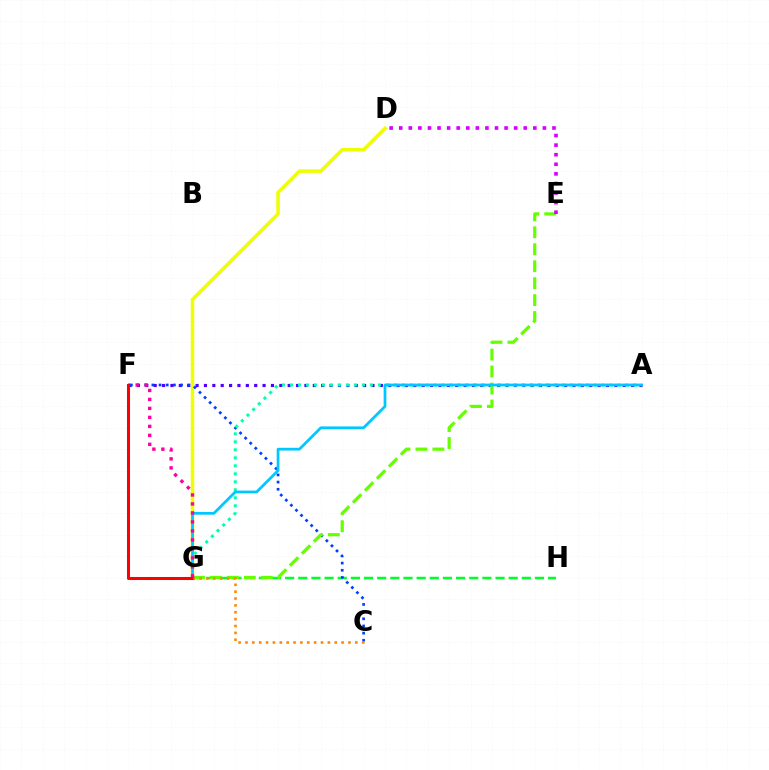{('D', 'G'): [{'color': '#eeff00', 'line_style': 'solid', 'thickness': 2.53}], ('G', 'H'): [{'color': '#00ff27', 'line_style': 'dashed', 'thickness': 1.79}], ('A', 'F'): [{'color': '#4f00ff', 'line_style': 'dotted', 'thickness': 2.28}], ('C', 'F'): [{'color': '#003fff', 'line_style': 'dotted', 'thickness': 1.95}], ('A', 'G'): [{'color': '#00ffaf', 'line_style': 'dotted', 'thickness': 2.17}, {'color': '#00c7ff', 'line_style': 'solid', 'thickness': 1.97}], ('E', 'G'): [{'color': '#66ff00', 'line_style': 'dashed', 'thickness': 2.3}], ('F', 'G'): [{'color': '#ff00a0', 'line_style': 'dotted', 'thickness': 2.44}, {'color': '#ff0000', 'line_style': 'solid', 'thickness': 2.19}], ('D', 'E'): [{'color': '#d600ff', 'line_style': 'dotted', 'thickness': 2.6}], ('C', 'G'): [{'color': '#ff8800', 'line_style': 'dotted', 'thickness': 1.87}]}